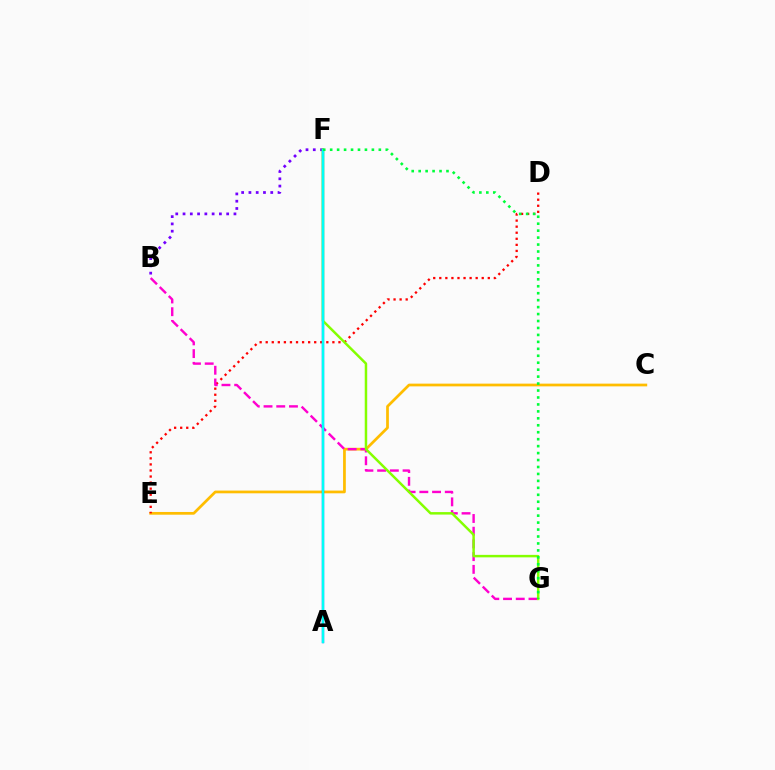{('B', 'F'): [{'color': '#7200ff', 'line_style': 'dotted', 'thickness': 1.98}], ('C', 'E'): [{'color': '#ffbd00', 'line_style': 'solid', 'thickness': 1.97}], ('D', 'E'): [{'color': '#ff0000', 'line_style': 'dotted', 'thickness': 1.65}], ('B', 'G'): [{'color': '#ff00cf', 'line_style': 'dashed', 'thickness': 1.73}], ('A', 'F'): [{'color': '#004bff', 'line_style': 'solid', 'thickness': 1.7}, {'color': '#00fff6', 'line_style': 'solid', 'thickness': 1.66}], ('F', 'G'): [{'color': '#84ff00', 'line_style': 'solid', 'thickness': 1.79}, {'color': '#00ff39', 'line_style': 'dotted', 'thickness': 1.89}]}